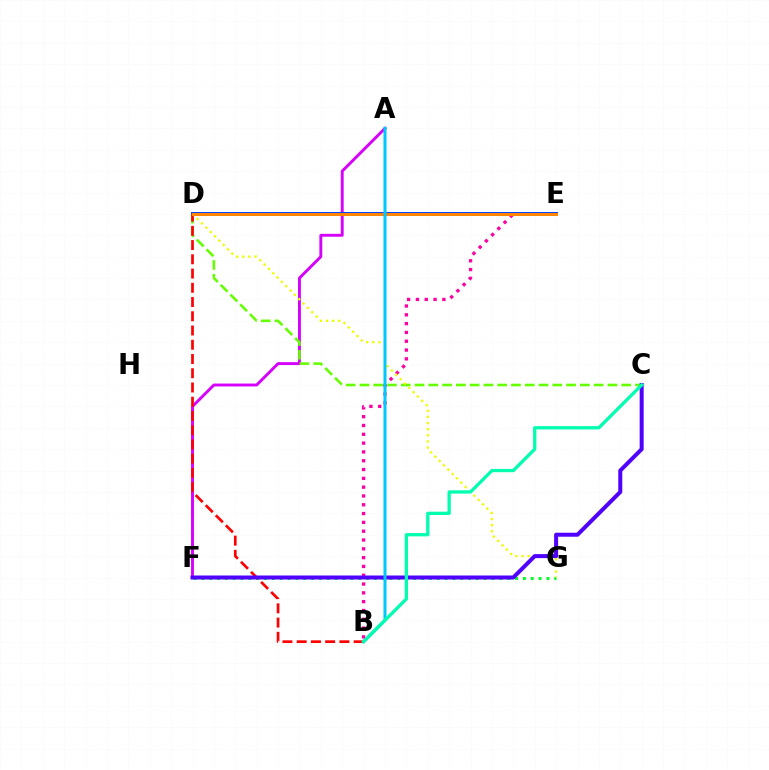{('F', 'G'): [{'color': '#00ff27', 'line_style': 'dotted', 'thickness': 2.13}], ('B', 'E'): [{'color': '#ff00a0', 'line_style': 'dotted', 'thickness': 2.39}], ('A', 'F'): [{'color': '#d600ff', 'line_style': 'solid', 'thickness': 2.09}], ('D', 'E'): [{'color': '#003fff', 'line_style': 'solid', 'thickness': 2.85}, {'color': '#ff8800', 'line_style': 'solid', 'thickness': 2.14}], ('C', 'D'): [{'color': '#66ff00', 'line_style': 'dashed', 'thickness': 1.87}], ('B', 'D'): [{'color': '#ff0000', 'line_style': 'dashed', 'thickness': 1.93}], ('D', 'G'): [{'color': '#eeff00', 'line_style': 'dotted', 'thickness': 1.66}], ('C', 'F'): [{'color': '#4f00ff', 'line_style': 'solid', 'thickness': 2.88}], ('A', 'B'): [{'color': '#00c7ff', 'line_style': 'solid', 'thickness': 2.16}], ('B', 'C'): [{'color': '#00ffaf', 'line_style': 'solid', 'thickness': 2.36}]}